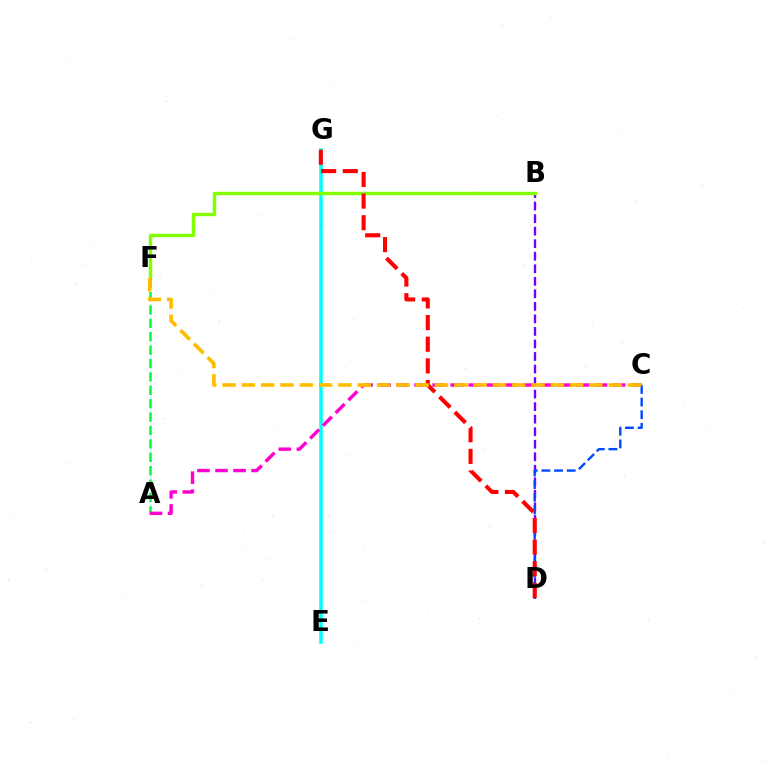{('E', 'G'): [{'color': '#00fff6', 'line_style': 'solid', 'thickness': 2.54}], ('B', 'D'): [{'color': '#7200ff', 'line_style': 'dashed', 'thickness': 1.7}], ('B', 'F'): [{'color': '#84ff00', 'line_style': 'solid', 'thickness': 2.47}], ('A', 'F'): [{'color': '#00ff39', 'line_style': 'dashed', 'thickness': 1.82}], ('C', 'D'): [{'color': '#004bff', 'line_style': 'dashed', 'thickness': 1.72}], ('A', 'C'): [{'color': '#ff00cf', 'line_style': 'dashed', 'thickness': 2.45}], ('D', 'G'): [{'color': '#ff0000', 'line_style': 'dashed', 'thickness': 2.94}], ('C', 'F'): [{'color': '#ffbd00', 'line_style': 'dashed', 'thickness': 2.62}]}